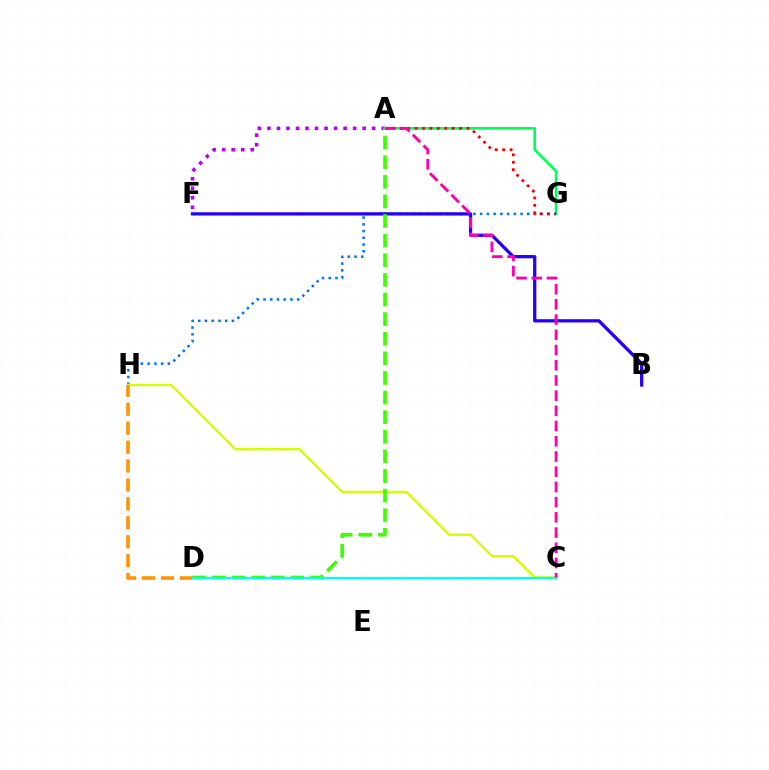{('A', 'F'): [{'color': '#b900ff', 'line_style': 'dotted', 'thickness': 2.59}], ('A', 'G'): [{'color': '#00ff5c', 'line_style': 'solid', 'thickness': 1.93}, {'color': '#ff0000', 'line_style': 'dotted', 'thickness': 2.02}], ('G', 'H'): [{'color': '#0074ff', 'line_style': 'dotted', 'thickness': 1.83}], ('C', 'H'): [{'color': '#d1ff00', 'line_style': 'solid', 'thickness': 1.73}], ('D', 'H'): [{'color': '#ff9400', 'line_style': 'dashed', 'thickness': 2.57}], ('B', 'F'): [{'color': '#2500ff', 'line_style': 'solid', 'thickness': 2.35}], ('A', 'D'): [{'color': '#3dff00', 'line_style': 'dashed', 'thickness': 2.66}], ('C', 'D'): [{'color': '#00fff6', 'line_style': 'solid', 'thickness': 1.64}], ('A', 'C'): [{'color': '#ff00ac', 'line_style': 'dashed', 'thickness': 2.07}]}